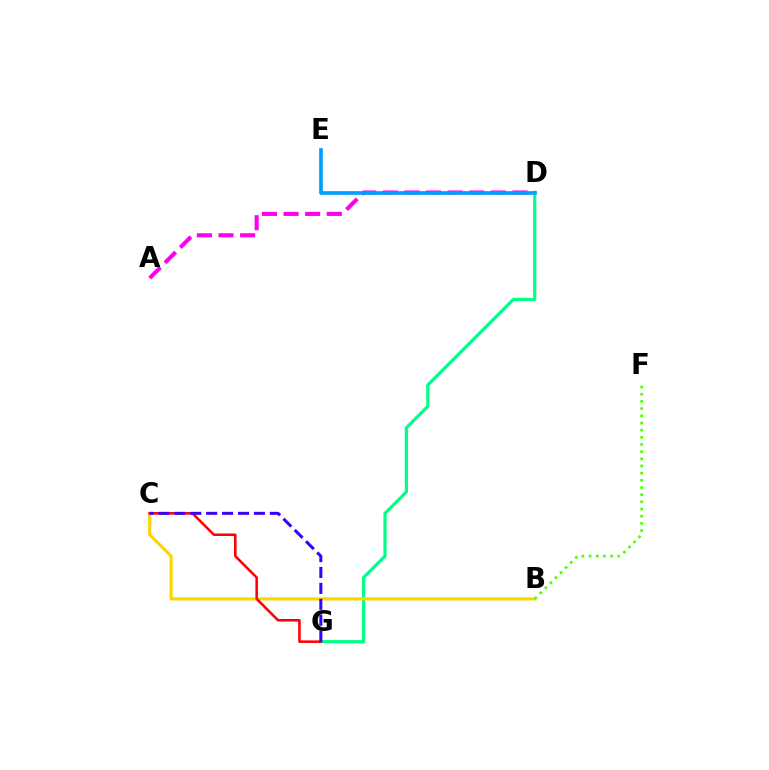{('A', 'D'): [{'color': '#ff00ed', 'line_style': 'dashed', 'thickness': 2.94}], ('D', 'G'): [{'color': '#00ff86', 'line_style': 'solid', 'thickness': 2.29}], ('B', 'C'): [{'color': '#ffd500', 'line_style': 'solid', 'thickness': 2.25}], ('C', 'G'): [{'color': '#ff0000', 'line_style': 'solid', 'thickness': 1.83}, {'color': '#3700ff', 'line_style': 'dashed', 'thickness': 2.16}], ('D', 'E'): [{'color': '#009eff', 'line_style': 'solid', 'thickness': 2.64}], ('B', 'F'): [{'color': '#4fff00', 'line_style': 'dotted', 'thickness': 1.95}]}